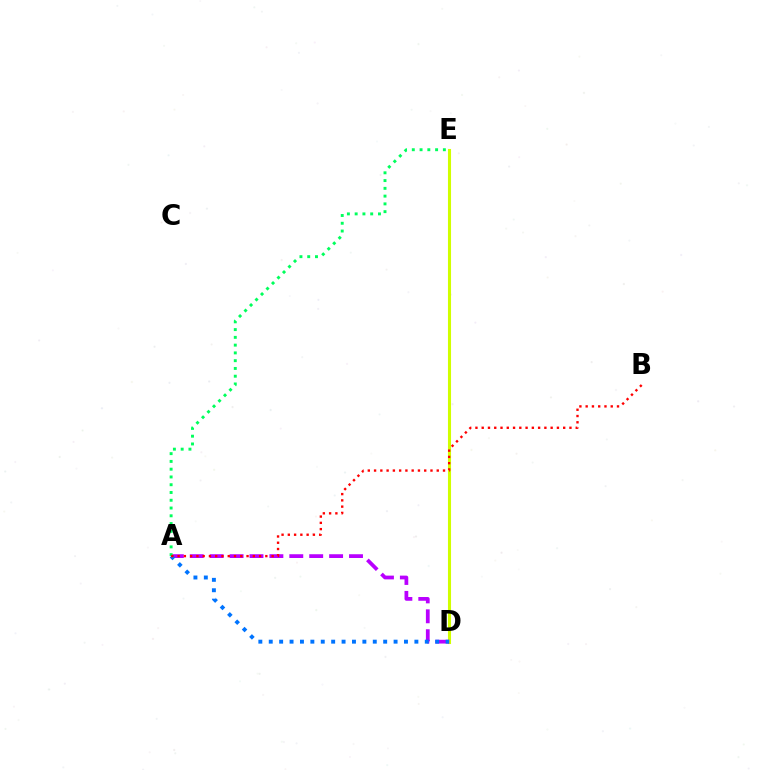{('D', 'E'): [{'color': '#d1ff00', 'line_style': 'solid', 'thickness': 2.22}], ('A', 'D'): [{'color': '#b900ff', 'line_style': 'dashed', 'thickness': 2.7}, {'color': '#0074ff', 'line_style': 'dotted', 'thickness': 2.83}], ('A', 'E'): [{'color': '#00ff5c', 'line_style': 'dotted', 'thickness': 2.11}], ('A', 'B'): [{'color': '#ff0000', 'line_style': 'dotted', 'thickness': 1.7}]}